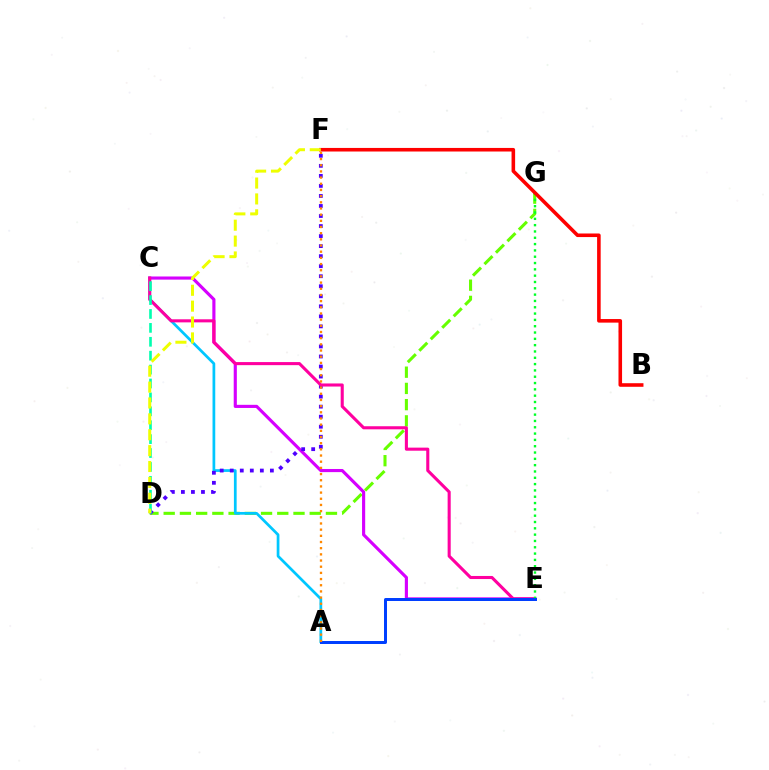{('D', 'G'): [{'color': '#66ff00', 'line_style': 'dashed', 'thickness': 2.2}], ('A', 'C'): [{'color': '#00c7ff', 'line_style': 'solid', 'thickness': 1.97}], ('C', 'E'): [{'color': '#d600ff', 'line_style': 'solid', 'thickness': 2.26}, {'color': '#ff00a0', 'line_style': 'solid', 'thickness': 2.22}], ('D', 'F'): [{'color': '#4f00ff', 'line_style': 'dotted', 'thickness': 2.73}, {'color': '#eeff00', 'line_style': 'dashed', 'thickness': 2.16}], ('C', 'D'): [{'color': '#00ffaf', 'line_style': 'dashed', 'thickness': 1.89}], ('E', 'G'): [{'color': '#00ff27', 'line_style': 'dotted', 'thickness': 1.72}], ('B', 'F'): [{'color': '#ff0000', 'line_style': 'solid', 'thickness': 2.58}], ('A', 'E'): [{'color': '#003fff', 'line_style': 'solid', 'thickness': 2.15}], ('A', 'F'): [{'color': '#ff8800', 'line_style': 'dotted', 'thickness': 1.68}]}